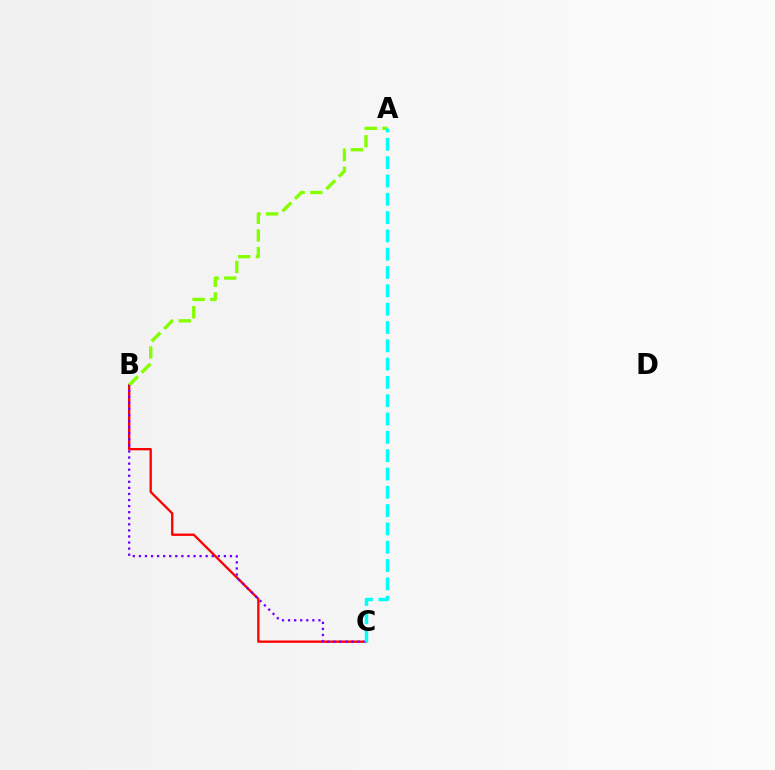{('B', 'C'): [{'color': '#ff0000', 'line_style': 'solid', 'thickness': 1.67}, {'color': '#7200ff', 'line_style': 'dotted', 'thickness': 1.65}], ('A', 'B'): [{'color': '#84ff00', 'line_style': 'dashed', 'thickness': 2.4}], ('A', 'C'): [{'color': '#00fff6', 'line_style': 'dashed', 'thickness': 2.49}]}